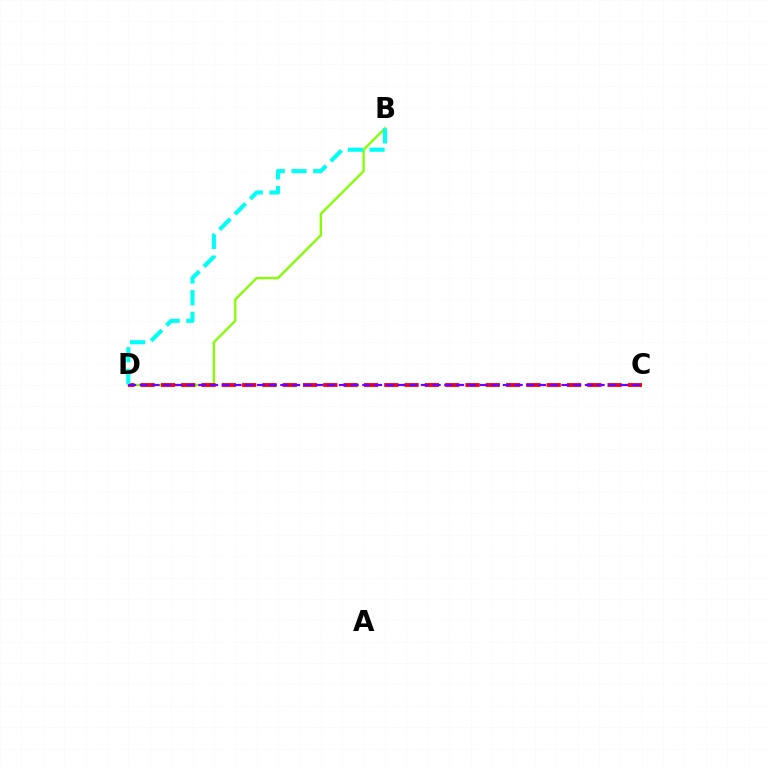{('B', 'D'): [{'color': '#84ff00', 'line_style': 'solid', 'thickness': 1.66}, {'color': '#00fff6', 'line_style': 'dashed', 'thickness': 2.95}], ('C', 'D'): [{'color': '#ff0000', 'line_style': 'dashed', 'thickness': 2.76}, {'color': '#7200ff', 'line_style': 'dashed', 'thickness': 1.59}]}